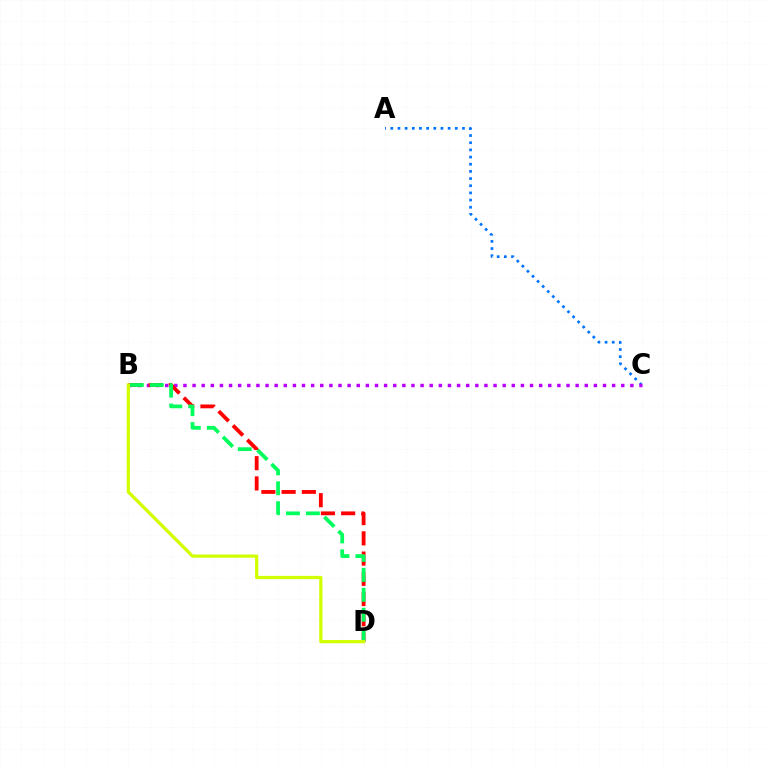{('A', 'C'): [{'color': '#0074ff', 'line_style': 'dotted', 'thickness': 1.95}], ('B', 'C'): [{'color': '#b900ff', 'line_style': 'dotted', 'thickness': 2.48}], ('B', 'D'): [{'color': '#ff0000', 'line_style': 'dashed', 'thickness': 2.75}, {'color': '#00ff5c', 'line_style': 'dashed', 'thickness': 2.71}, {'color': '#d1ff00', 'line_style': 'solid', 'thickness': 2.33}]}